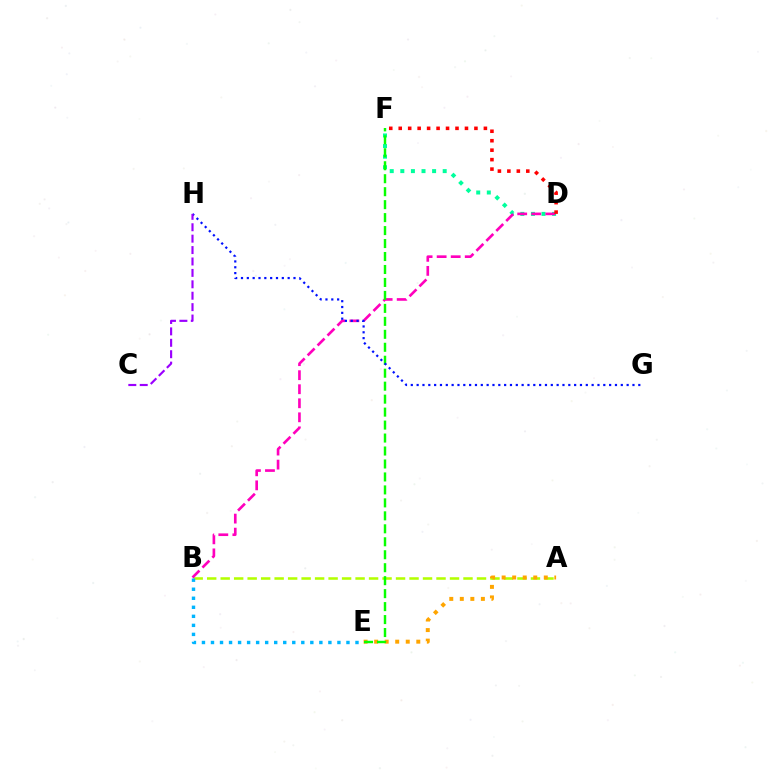{('D', 'F'): [{'color': '#00ff9d', 'line_style': 'dotted', 'thickness': 2.88}, {'color': '#ff0000', 'line_style': 'dotted', 'thickness': 2.57}], ('A', 'B'): [{'color': '#b3ff00', 'line_style': 'dashed', 'thickness': 1.83}], ('B', 'E'): [{'color': '#00b5ff', 'line_style': 'dotted', 'thickness': 2.45}], ('A', 'E'): [{'color': '#ffa500', 'line_style': 'dotted', 'thickness': 2.86}], ('B', 'D'): [{'color': '#ff00bd', 'line_style': 'dashed', 'thickness': 1.91}], ('E', 'F'): [{'color': '#08ff00', 'line_style': 'dashed', 'thickness': 1.76}], ('G', 'H'): [{'color': '#0010ff', 'line_style': 'dotted', 'thickness': 1.58}], ('C', 'H'): [{'color': '#9b00ff', 'line_style': 'dashed', 'thickness': 1.55}]}